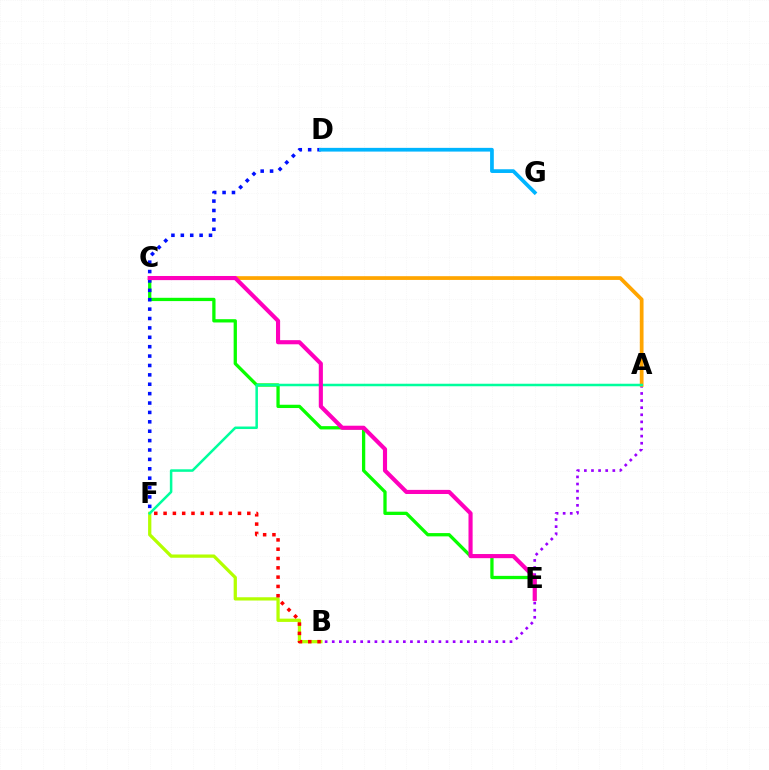{('A', 'B'): [{'color': '#9b00ff', 'line_style': 'dotted', 'thickness': 1.93}], ('A', 'C'): [{'color': '#ffa500', 'line_style': 'solid', 'thickness': 2.7}], ('C', 'E'): [{'color': '#08ff00', 'line_style': 'solid', 'thickness': 2.37}, {'color': '#ff00bd', 'line_style': 'solid', 'thickness': 2.97}], ('D', 'F'): [{'color': '#0010ff', 'line_style': 'dotted', 'thickness': 2.55}], ('B', 'F'): [{'color': '#b3ff00', 'line_style': 'solid', 'thickness': 2.35}, {'color': '#ff0000', 'line_style': 'dotted', 'thickness': 2.53}], ('A', 'F'): [{'color': '#00ff9d', 'line_style': 'solid', 'thickness': 1.81}], ('D', 'G'): [{'color': '#00b5ff', 'line_style': 'solid', 'thickness': 2.68}]}